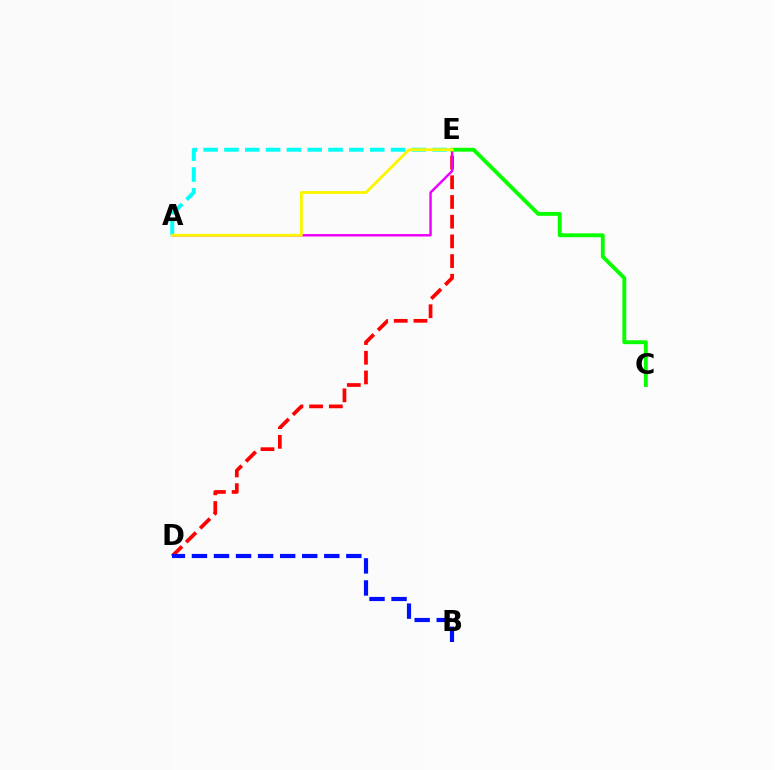{('D', 'E'): [{'color': '#ff0000', 'line_style': 'dashed', 'thickness': 2.68}], ('A', 'E'): [{'color': '#ee00ff', 'line_style': 'solid', 'thickness': 1.75}, {'color': '#00fff6', 'line_style': 'dashed', 'thickness': 2.83}, {'color': '#fcf500', 'line_style': 'solid', 'thickness': 2.04}], ('B', 'D'): [{'color': '#0010ff', 'line_style': 'dashed', 'thickness': 3.0}], ('C', 'E'): [{'color': '#08ff00', 'line_style': 'solid', 'thickness': 2.8}]}